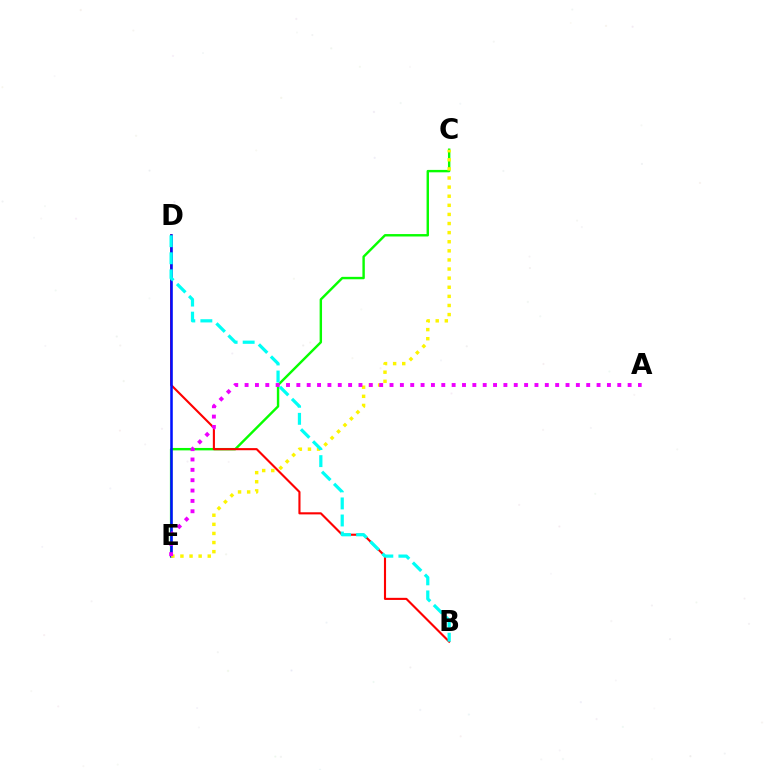{('C', 'E'): [{'color': '#08ff00', 'line_style': 'solid', 'thickness': 1.74}, {'color': '#fcf500', 'line_style': 'dotted', 'thickness': 2.47}], ('B', 'D'): [{'color': '#ff0000', 'line_style': 'solid', 'thickness': 1.52}, {'color': '#00fff6', 'line_style': 'dashed', 'thickness': 2.32}], ('D', 'E'): [{'color': '#0010ff', 'line_style': 'solid', 'thickness': 1.84}], ('A', 'E'): [{'color': '#ee00ff', 'line_style': 'dotted', 'thickness': 2.81}]}